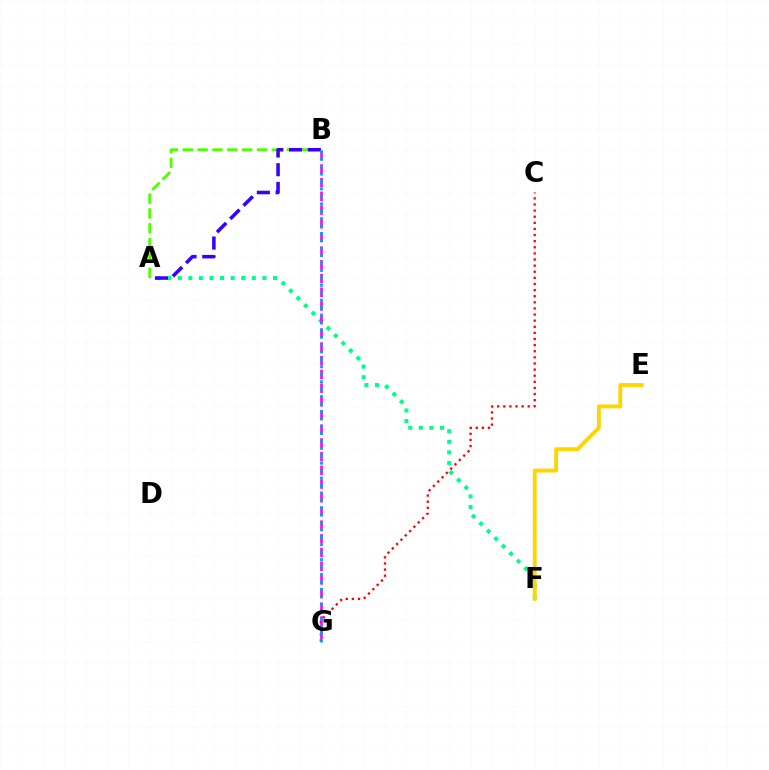{('A', 'B'): [{'color': '#4fff00', 'line_style': 'dashed', 'thickness': 2.02}, {'color': '#3700ff', 'line_style': 'dashed', 'thickness': 2.55}], ('A', 'F'): [{'color': '#00ff86', 'line_style': 'dotted', 'thickness': 2.88}], ('C', 'G'): [{'color': '#ff0000', 'line_style': 'dotted', 'thickness': 1.66}], ('E', 'F'): [{'color': '#ffd500', 'line_style': 'solid', 'thickness': 2.77}], ('B', 'G'): [{'color': '#ff00ed', 'line_style': 'dashed', 'thickness': 1.86}, {'color': '#009eff', 'line_style': 'dotted', 'thickness': 2.01}]}